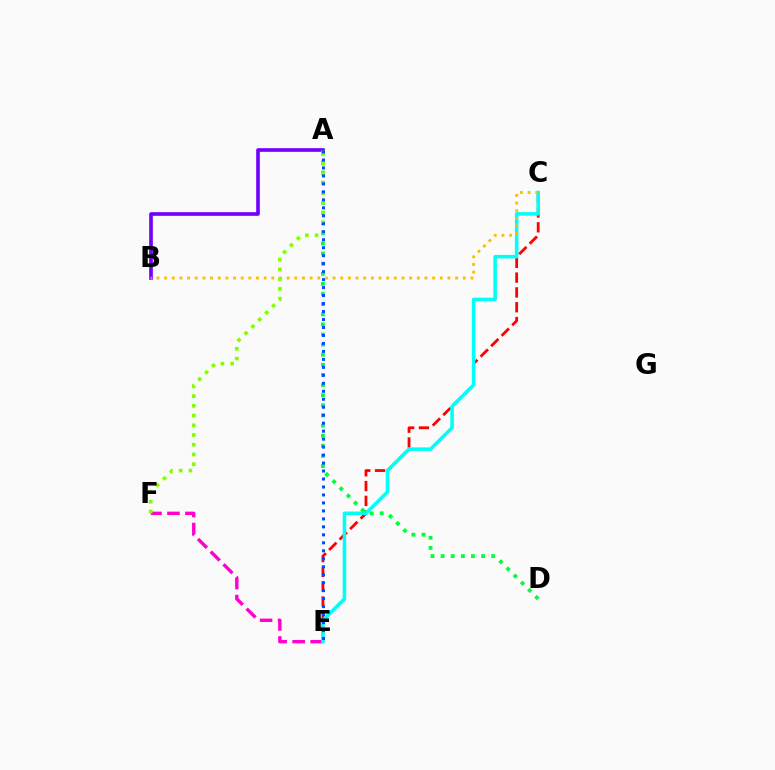{('C', 'E'): [{'color': '#ff0000', 'line_style': 'dashed', 'thickness': 2.01}, {'color': '#00fff6', 'line_style': 'solid', 'thickness': 2.57}], ('A', 'B'): [{'color': '#7200ff', 'line_style': 'solid', 'thickness': 2.63}], ('E', 'F'): [{'color': '#ff00cf', 'line_style': 'dashed', 'thickness': 2.44}], ('A', 'D'): [{'color': '#00ff39', 'line_style': 'dotted', 'thickness': 2.75}], ('B', 'C'): [{'color': '#ffbd00', 'line_style': 'dotted', 'thickness': 2.08}], ('A', 'F'): [{'color': '#84ff00', 'line_style': 'dotted', 'thickness': 2.64}], ('A', 'E'): [{'color': '#004bff', 'line_style': 'dotted', 'thickness': 2.17}]}